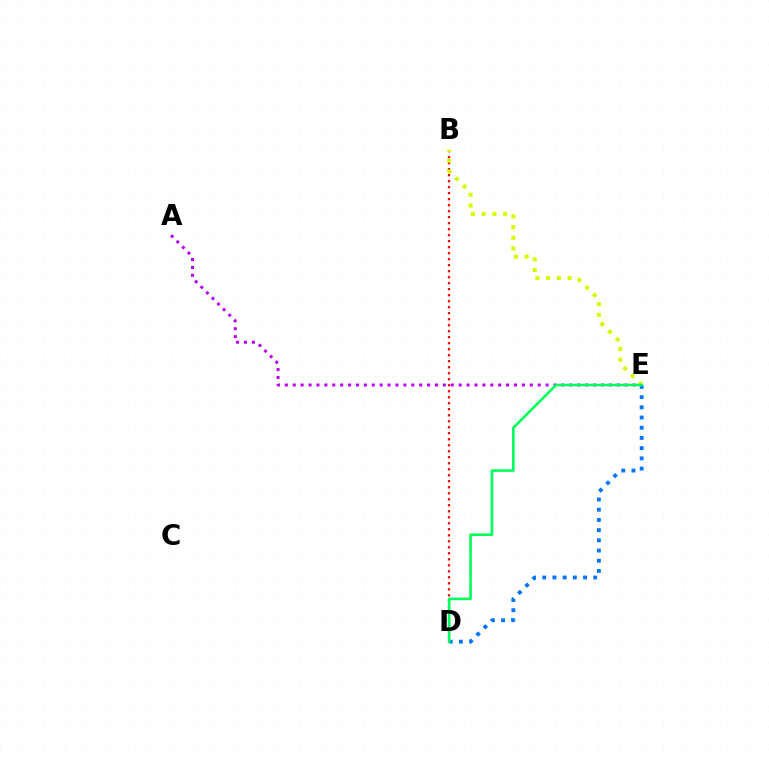{('B', 'D'): [{'color': '#ff0000', 'line_style': 'dotted', 'thickness': 1.63}], ('A', 'E'): [{'color': '#b900ff', 'line_style': 'dotted', 'thickness': 2.15}], ('B', 'E'): [{'color': '#d1ff00', 'line_style': 'dotted', 'thickness': 2.91}], ('D', 'E'): [{'color': '#0074ff', 'line_style': 'dotted', 'thickness': 2.77}, {'color': '#00ff5c', 'line_style': 'solid', 'thickness': 1.89}]}